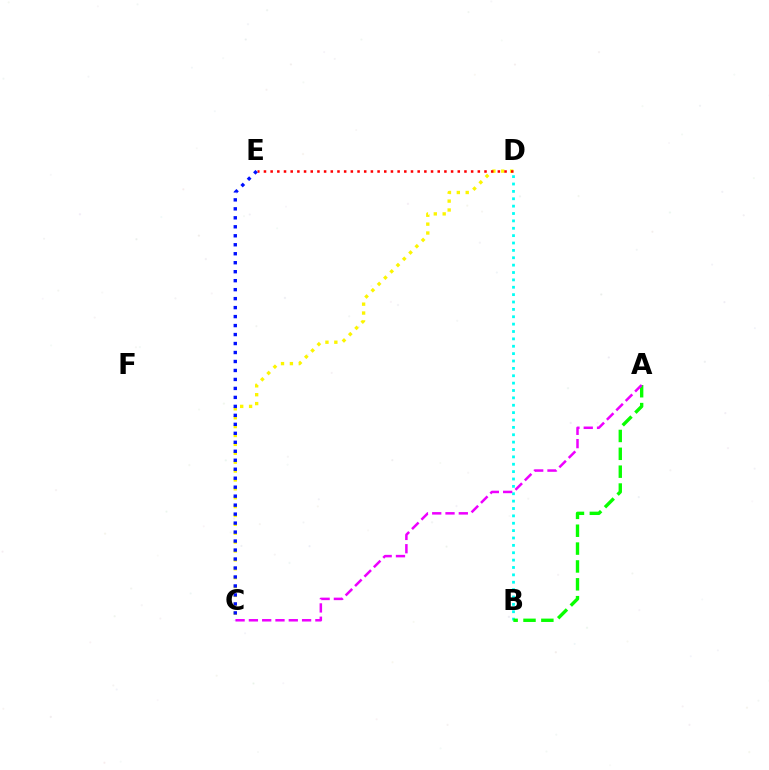{('B', 'D'): [{'color': '#00fff6', 'line_style': 'dotted', 'thickness': 2.0}], ('A', 'B'): [{'color': '#08ff00', 'line_style': 'dashed', 'thickness': 2.43}], ('C', 'D'): [{'color': '#fcf500', 'line_style': 'dotted', 'thickness': 2.41}], ('A', 'C'): [{'color': '#ee00ff', 'line_style': 'dashed', 'thickness': 1.81}], ('D', 'E'): [{'color': '#ff0000', 'line_style': 'dotted', 'thickness': 1.82}], ('C', 'E'): [{'color': '#0010ff', 'line_style': 'dotted', 'thickness': 2.44}]}